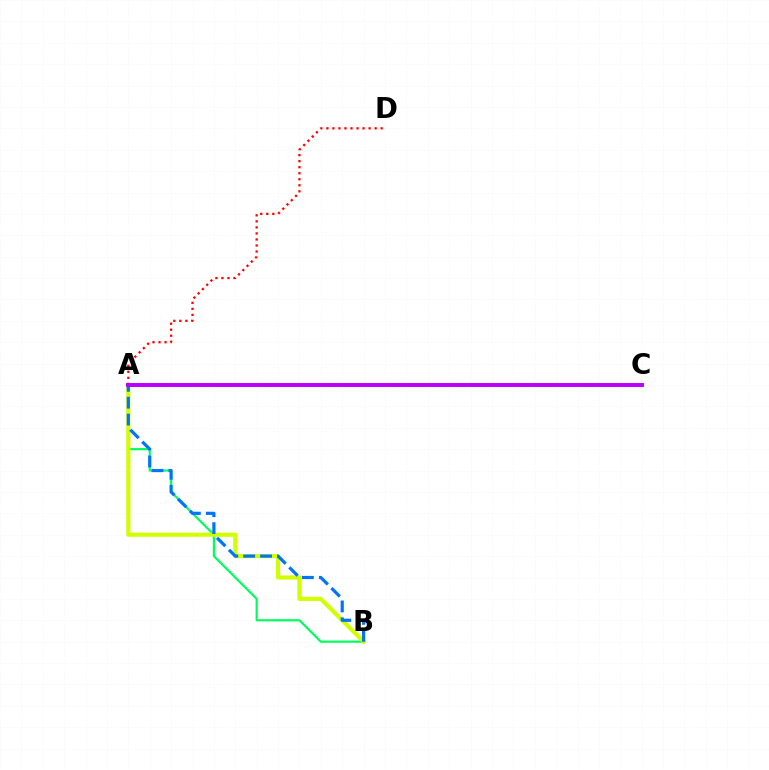{('A', 'B'): [{'color': '#00ff5c', 'line_style': 'solid', 'thickness': 1.57}, {'color': '#d1ff00', 'line_style': 'solid', 'thickness': 2.99}, {'color': '#0074ff', 'line_style': 'dashed', 'thickness': 2.3}], ('A', 'D'): [{'color': '#ff0000', 'line_style': 'dotted', 'thickness': 1.64}], ('A', 'C'): [{'color': '#b900ff', 'line_style': 'solid', 'thickness': 2.83}]}